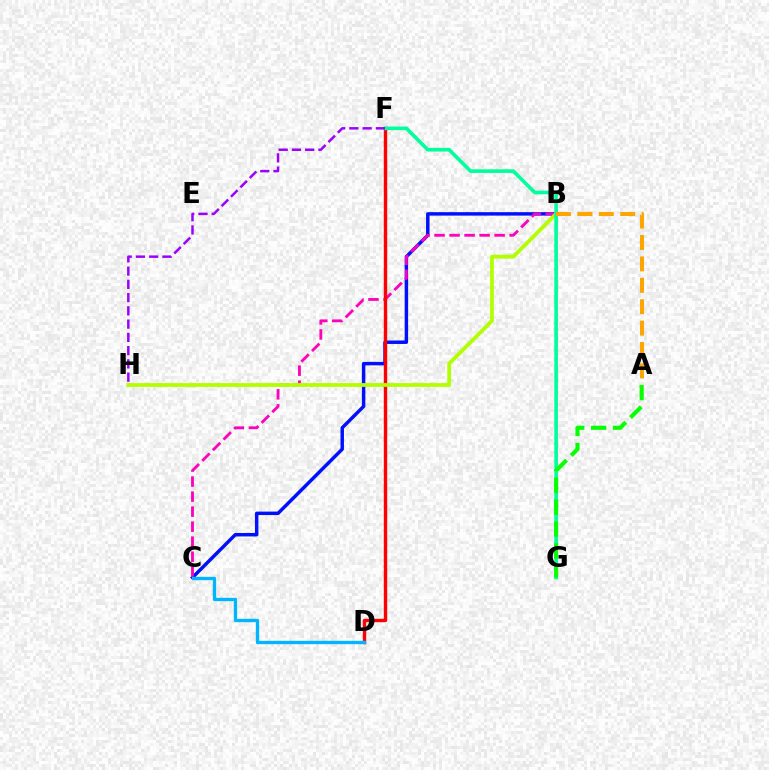{('B', 'C'): [{'color': '#0010ff', 'line_style': 'solid', 'thickness': 2.49}, {'color': '#ff00bd', 'line_style': 'dashed', 'thickness': 2.04}], ('D', 'F'): [{'color': '#ff0000', 'line_style': 'solid', 'thickness': 2.45}], ('B', 'H'): [{'color': '#b3ff00', 'line_style': 'solid', 'thickness': 2.73}], ('F', 'G'): [{'color': '#00ff9d', 'line_style': 'solid', 'thickness': 2.63}], ('F', 'H'): [{'color': '#9b00ff', 'line_style': 'dashed', 'thickness': 1.8}], ('C', 'D'): [{'color': '#00b5ff', 'line_style': 'solid', 'thickness': 2.41}], ('A', 'G'): [{'color': '#08ff00', 'line_style': 'dashed', 'thickness': 2.97}], ('A', 'B'): [{'color': '#ffa500', 'line_style': 'dashed', 'thickness': 2.91}]}